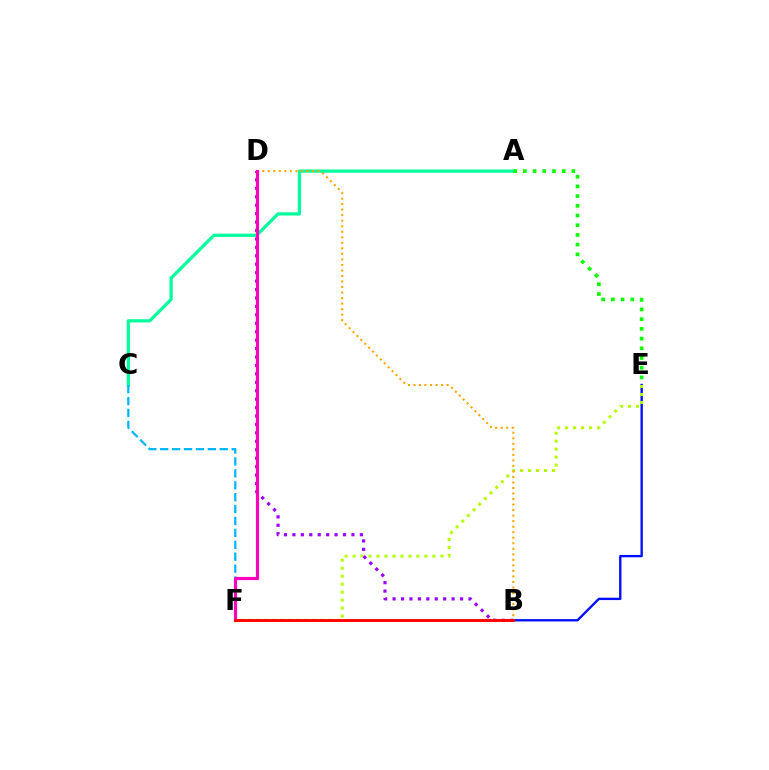{('A', 'C'): [{'color': '#00ff9d', 'line_style': 'solid', 'thickness': 2.33}], ('B', 'E'): [{'color': '#0010ff', 'line_style': 'solid', 'thickness': 1.7}], ('E', 'F'): [{'color': '#b3ff00', 'line_style': 'dotted', 'thickness': 2.17}], ('B', 'D'): [{'color': '#ffa500', 'line_style': 'dotted', 'thickness': 1.5}, {'color': '#9b00ff', 'line_style': 'dotted', 'thickness': 2.29}], ('C', 'F'): [{'color': '#00b5ff', 'line_style': 'dashed', 'thickness': 1.62}], ('D', 'F'): [{'color': '#ff00bd', 'line_style': 'solid', 'thickness': 2.29}], ('A', 'E'): [{'color': '#08ff00', 'line_style': 'dotted', 'thickness': 2.64}], ('B', 'F'): [{'color': '#ff0000', 'line_style': 'solid', 'thickness': 2.08}]}